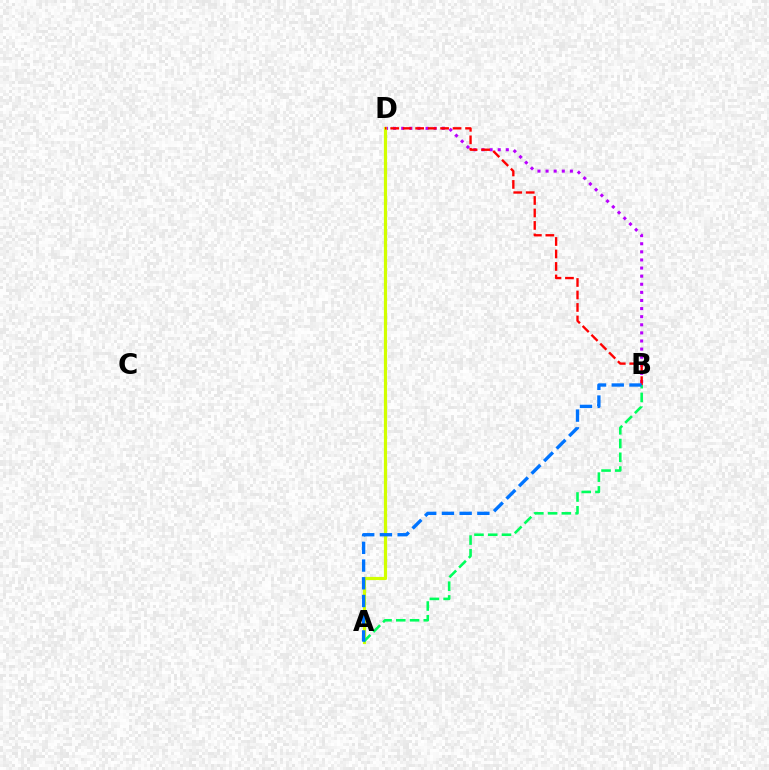{('B', 'D'): [{'color': '#b900ff', 'line_style': 'dotted', 'thickness': 2.2}, {'color': '#ff0000', 'line_style': 'dashed', 'thickness': 1.7}], ('A', 'D'): [{'color': '#d1ff00', 'line_style': 'solid', 'thickness': 2.29}], ('A', 'B'): [{'color': '#00ff5c', 'line_style': 'dashed', 'thickness': 1.87}, {'color': '#0074ff', 'line_style': 'dashed', 'thickness': 2.41}]}